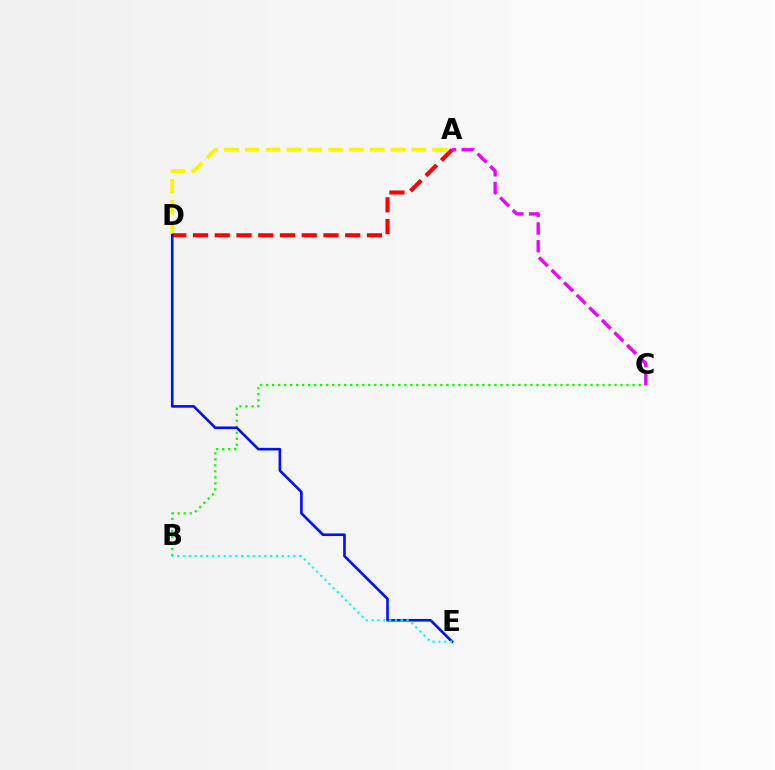{('B', 'C'): [{'color': '#08ff00', 'line_style': 'dotted', 'thickness': 1.63}], ('A', 'D'): [{'color': '#fcf500', 'line_style': 'dashed', 'thickness': 2.83}, {'color': '#ff0000', 'line_style': 'dashed', 'thickness': 2.95}], ('A', 'C'): [{'color': '#ee00ff', 'line_style': 'dashed', 'thickness': 2.41}], ('D', 'E'): [{'color': '#0010ff', 'line_style': 'solid', 'thickness': 1.89}], ('B', 'E'): [{'color': '#00fff6', 'line_style': 'dotted', 'thickness': 1.58}]}